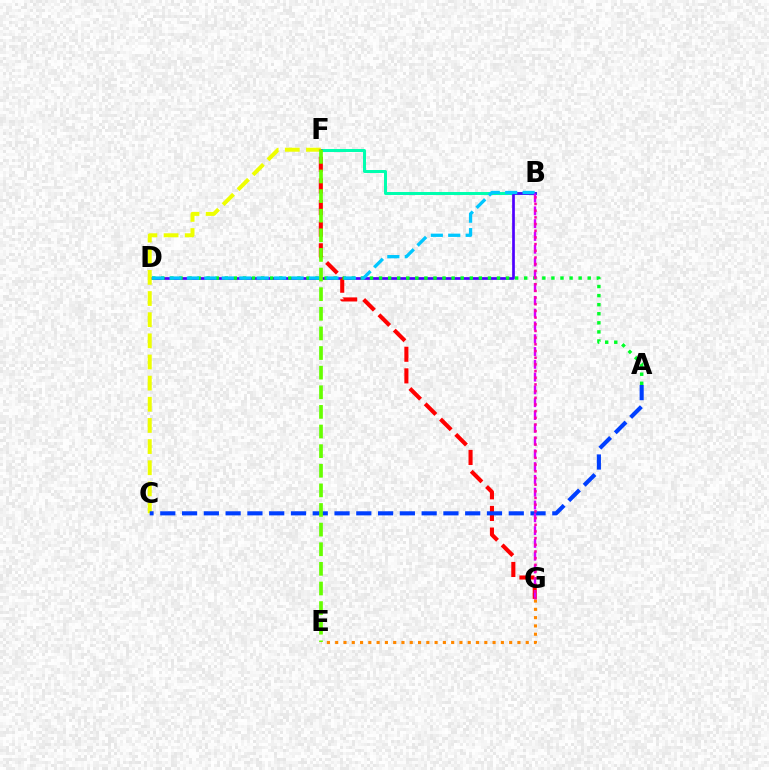{('B', 'F'): [{'color': '#00ffaf', 'line_style': 'solid', 'thickness': 2.16}], ('B', 'D'): [{'color': '#4f00ff', 'line_style': 'solid', 'thickness': 1.94}, {'color': '#00c7ff', 'line_style': 'dashed', 'thickness': 2.37}], ('C', 'F'): [{'color': '#eeff00', 'line_style': 'dashed', 'thickness': 2.87}], ('F', 'G'): [{'color': '#ff0000', 'line_style': 'dashed', 'thickness': 2.94}], ('A', 'D'): [{'color': '#00ff27', 'line_style': 'dotted', 'thickness': 2.46}], ('A', 'C'): [{'color': '#003fff', 'line_style': 'dashed', 'thickness': 2.96}], ('E', 'G'): [{'color': '#ff8800', 'line_style': 'dotted', 'thickness': 2.25}], ('B', 'G'): [{'color': '#d600ff', 'line_style': 'dashed', 'thickness': 1.74}, {'color': '#ff00a0', 'line_style': 'dotted', 'thickness': 1.82}], ('E', 'F'): [{'color': '#66ff00', 'line_style': 'dashed', 'thickness': 2.67}]}